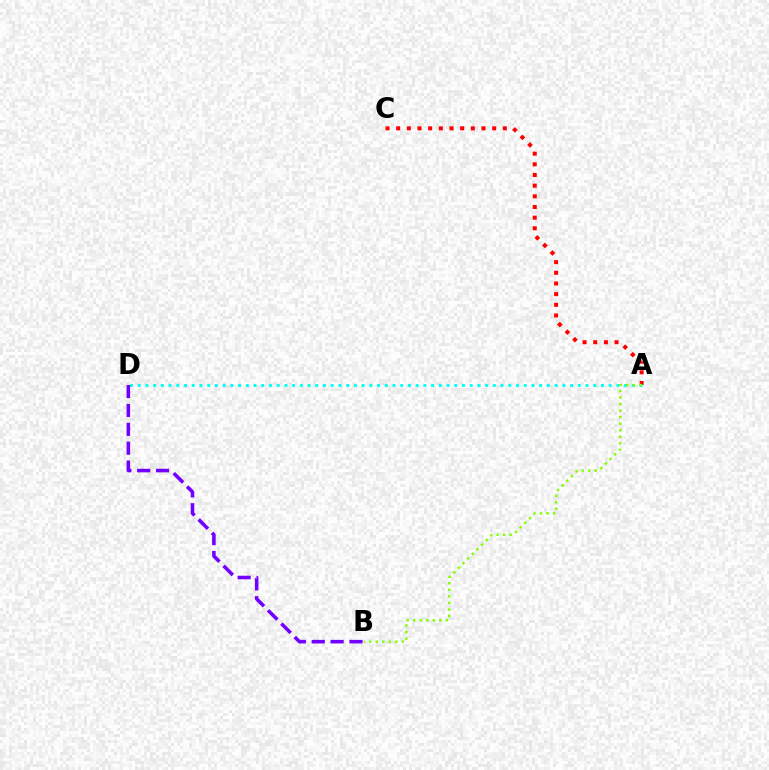{('A', 'C'): [{'color': '#ff0000', 'line_style': 'dotted', 'thickness': 2.9}], ('A', 'D'): [{'color': '#00fff6', 'line_style': 'dotted', 'thickness': 2.1}], ('A', 'B'): [{'color': '#84ff00', 'line_style': 'dotted', 'thickness': 1.78}], ('B', 'D'): [{'color': '#7200ff', 'line_style': 'dashed', 'thickness': 2.56}]}